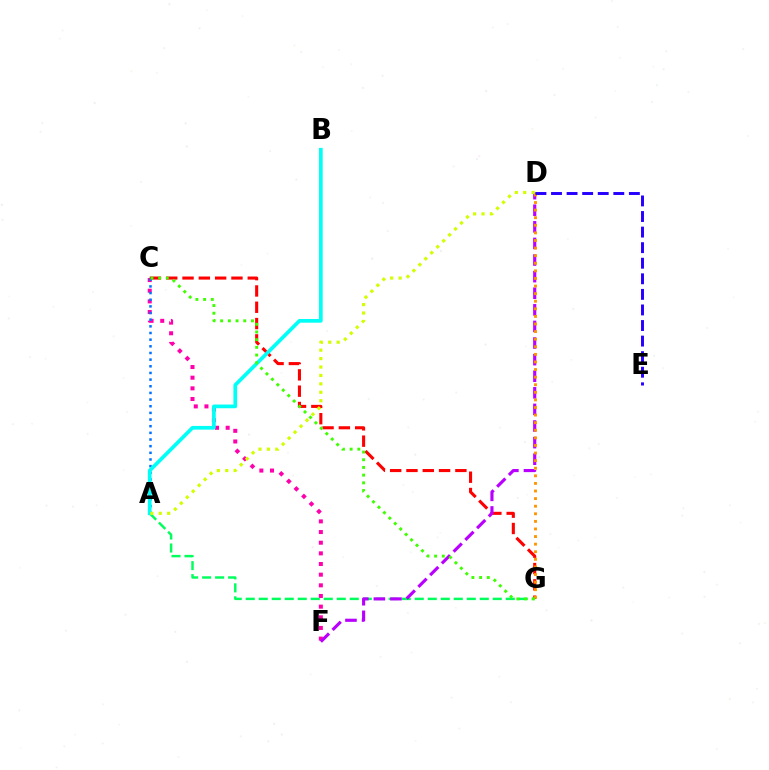{('C', 'F'): [{'color': '#ff00ac', 'line_style': 'dotted', 'thickness': 2.9}], ('C', 'G'): [{'color': '#ff0000', 'line_style': 'dashed', 'thickness': 2.22}, {'color': '#3dff00', 'line_style': 'dotted', 'thickness': 2.09}], ('A', 'C'): [{'color': '#0074ff', 'line_style': 'dotted', 'thickness': 1.81}], ('A', 'G'): [{'color': '#00ff5c', 'line_style': 'dashed', 'thickness': 1.77}], ('D', 'F'): [{'color': '#b900ff', 'line_style': 'dashed', 'thickness': 2.25}], ('D', 'G'): [{'color': '#ff9400', 'line_style': 'dotted', 'thickness': 2.06}], ('A', 'B'): [{'color': '#00fff6', 'line_style': 'solid', 'thickness': 2.66}], ('D', 'E'): [{'color': '#2500ff', 'line_style': 'dashed', 'thickness': 2.12}], ('A', 'D'): [{'color': '#d1ff00', 'line_style': 'dotted', 'thickness': 2.29}]}